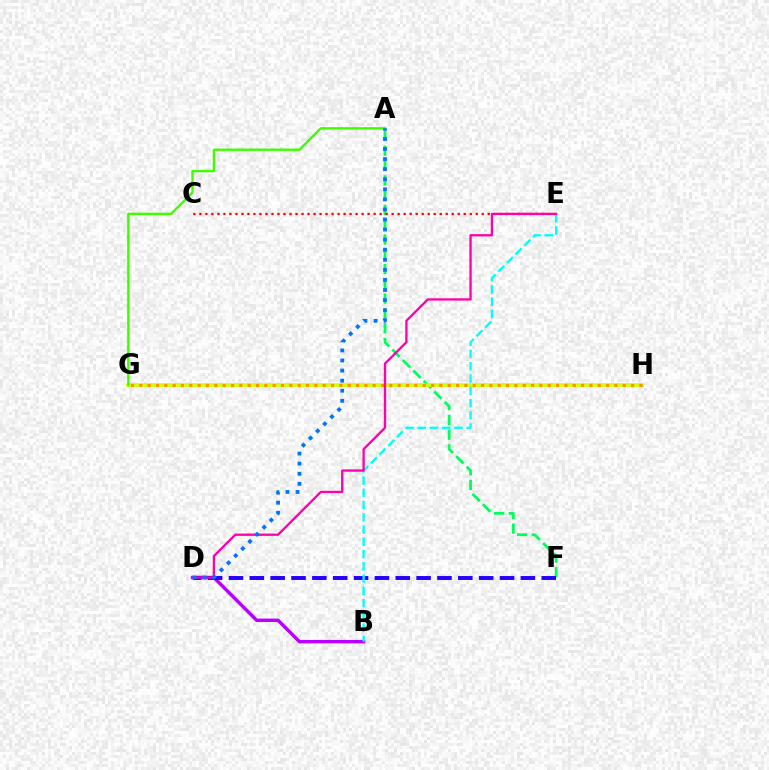{('A', 'F'): [{'color': '#00ff5c', 'line_style': 'dashed', 'thickness': 2.01}], ('G', 'H'): [{'color': '#d1ff00', 'line_style': 'solid', 'thickness': 2.65}, {'color': '#ff9400', 'line_style': 'dotted', 'thickness': 2.26}], ('B', 'D'): [{'color': '#b900ff', 'line_style': 'solid', 'thickness': 2.47}], ('D', 'F'): [{'color': '#2500ff', 'line_style': 'dashed', 'thickness': 2.83}], ('C', 'E'): [{'color': '#ff0000', 'line_style': 'dotted', 'thickness': 1.63}], ('B', 'E'): [{'color': '#00fff6', 'line_style': 'dashed', 'thickness': 1.67}], ('A', 'G'): [{'color': '#3dff00', 'line_style': 'solid', 'thickness': 1.7}], ('D', 'E'): [{'color': '#ff00ac', 'line_style': 'solid', 'thickness': 1.67}], ('A', 'D'): [{'color': '#0074ff', 'line_style': 'dotted', 'thickness': 2.74}]}